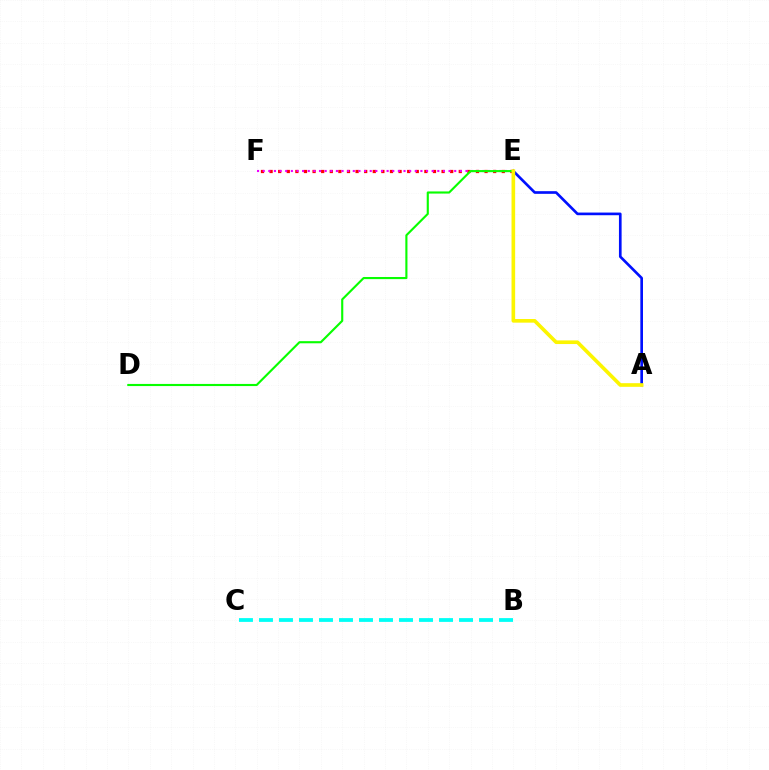{('E', 'F'): [{'color': '#ff0000', 'line_style': 'dotted', 'thickness': 2.34}, {'color': '#ee00ff', 'line_style': 'dotted', 'thickness': 1.53}], ('A', 'E'): [{'color': '#0010ff', 'line_style': 'solid', 'thickness': 1.92}, {'color': '#fcf500', 'line_style': 'solid', 'thickness': 2.62}], ('D', 'E'): [{'color': '#08ff00', 'line_style': 'solid', 'thickness': 1.53}], ('B', 'C'): [{'color': '#00fff6', 'line_style': 'dashed', 'thickness': 2.72}]}